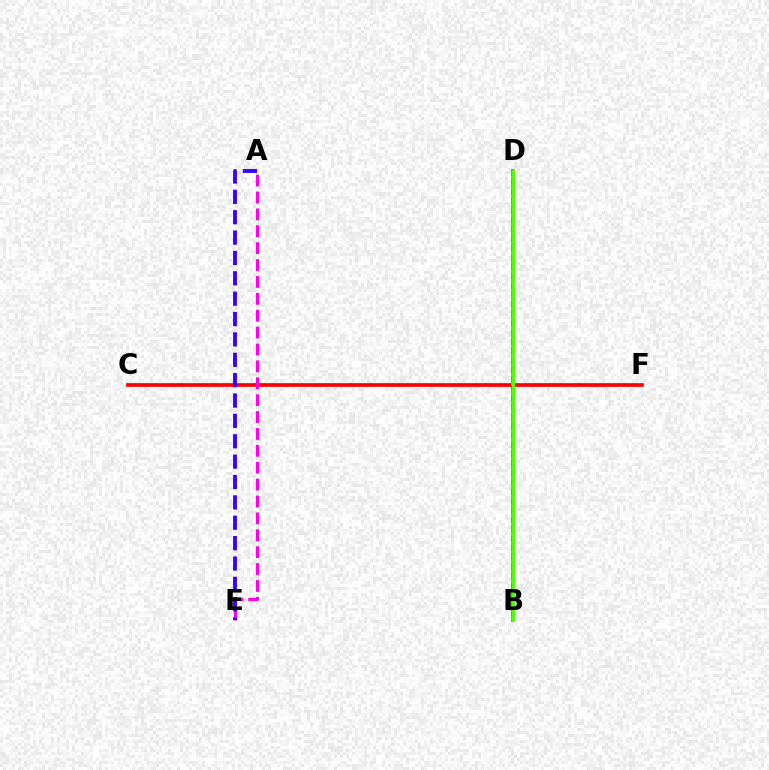{('B', 'D'): [{'color': '#009eff', 'line_style': 'solid', 'thickness': 2.65}, {'color': '#ffd500', 'line_style': 'dashed', 'thickness': 2.04}, {'color': '#00ff86', 'line_style': 'dotted', 'thickness': 2.55}, {'color': '#4fff00', 'line_style': 'solid', 'thickness': 2.12}], ('C', 'F'): [{'color': '#ff0000', 'line_style': 'solid', 'thickness': 2.66}], ('A', 'E'): [{'color': '#ff00ed', 'line_style': 'dashed', 'thickness': 2.29}, {'color': '#3700ff', 'line_style': 'dashed', 'thickness': 2.77}]}